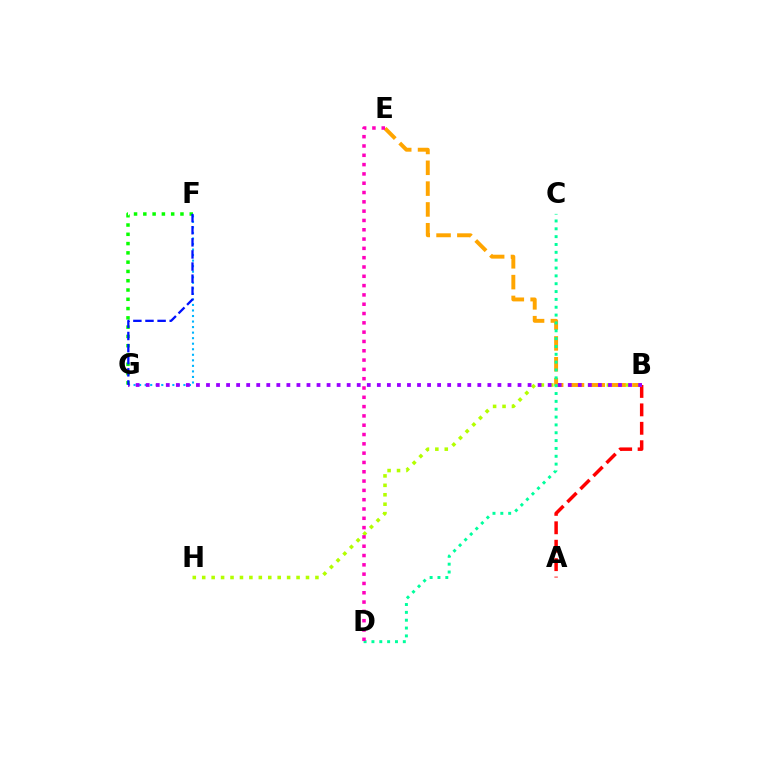{('B', 'H'): [{'color': '#b3ff00', 'line_style': 'dotted', 'thickness': 2.56}], ('A', 'B'): [{'color': '#ff0000', 'line_style': 'dashed', 'thickness': 2.5}], ('B', 'E'): [{'color': '#ffa500', 'line_style': 'dashed', 'thickness': 2.83}], ('F', 'G'): [{'color': '#00b5ff', 'line_style': 'dotted', 'thickness': 1.5}, {'color': '#08ff00', 'line_style': 'dotted', 'thickness': 2.52}, {'color': '#0010ff', 'line_style': 'dashed', 'thickness': 1.65}], ('B', 'G'): [{'color': '#9b00ff', 'line_style': 'dotted', 'thickness': 2.73}], ('C', 'D'): [{'color': '#00ff9d', 'line_style': 'dotted', 'thickness': 2.13}], ('D', 'E'): [{'color': '#ff00bd', 'line_style': 'dotted', 'thickness': 2.53}]}